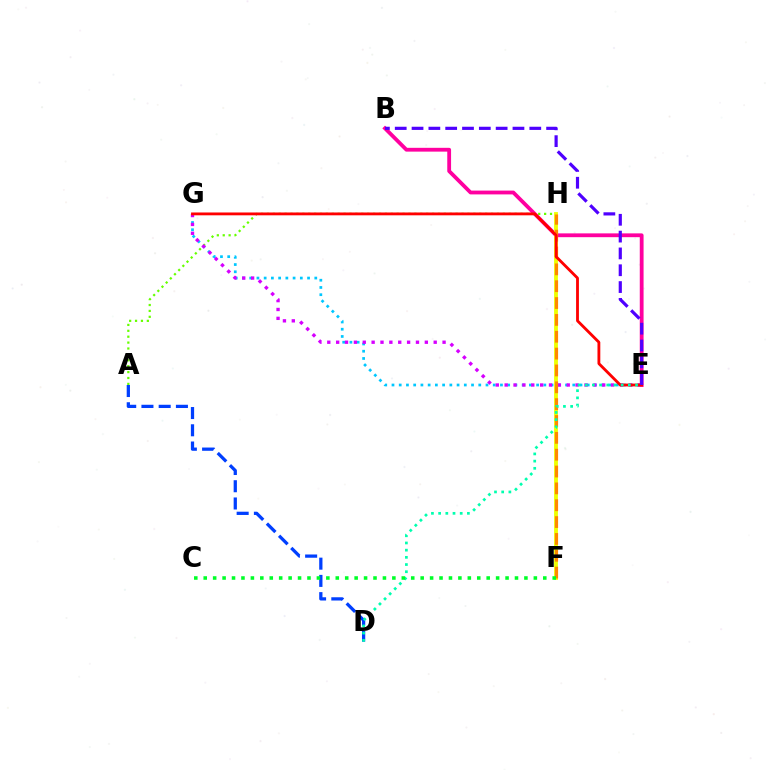{('B', 'E'): [{'color': '#ff00a0', 'line_style': 'solid', 'thickness': 2.74}, {'color': '#4f00ff', 'line_style': 'dashed', 'thickness': 2.29}], ('A', 'H'): [{'color': '#66ff00', 'line_style': 'dotted', 'thickness': 1.6}], ('E', 'G'): [{'color': '#00c7ff', 'line_style': 'dotted', 'thickness': 1.96}, {'color': '#d600ff', 'line_style': 'dotted', 'thickness': 2.41}, {'color': '#ff0000', 'line_style': 'solid', 'thickness': 2.04}], ('F', 'H'): [{'color': '#eeff00', 'line_style': 'solid', 'thickness': 2.75}, {'color': '#ff8800', 'line_style': 'dashed', 'thickness': 2.29}], ('A', 'D'): [{'color': '#003fff', 'line_style': 'dashed', 'thickness': 2.34}], ('D', 'E'): [{'color': '#00ffaf', 'line_style': 'dotted', 'thickness': 1.95}], ('C', 'F'): [{'color': '#00ff27', 'line_style': 'dotted', 'thickness': 2.56}]}